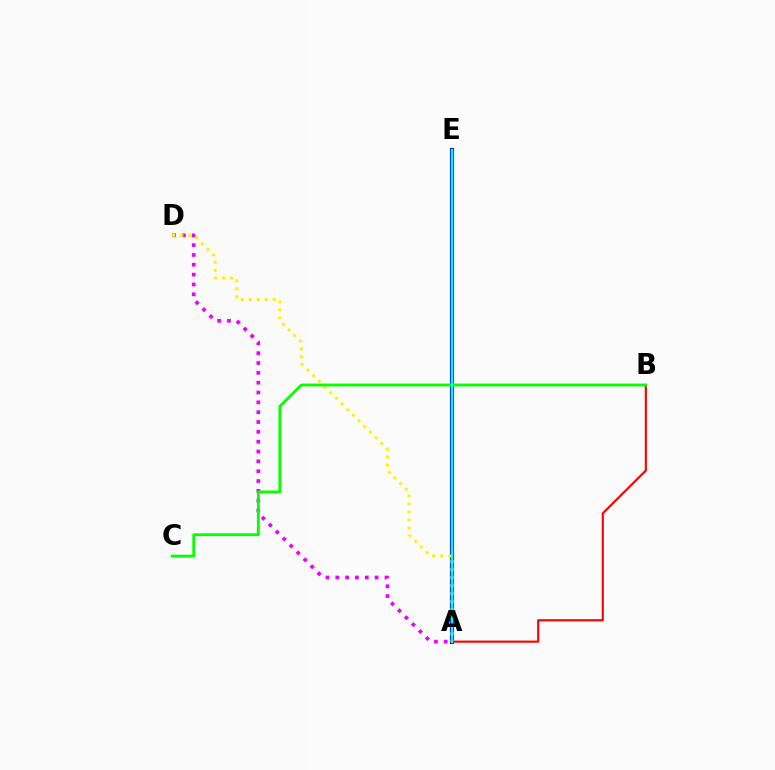{('A', 'D'): [{'color': '#ee00ff', 'line_style': 'dotted', 'thickness': 2.67}, {'color': '#fcf500', 'line_style': 'dotted', 'thickness': 2.17}], ('A', 'E'): [{'color': '#0010ff', 'line_style': 'solid', 'thickness': 2.97}, {'color': '#00fff6', 'line_style': 'solid', 'thickness': 1.74}], ('A', 'B'): [{'color': '#ff0000', 'line_style': 'solid', 'thickness': 1.55}], ('B', 'C'): [{'color': '#08ff00', 'line_style': 'solid', 'thickness': 2.04}]}